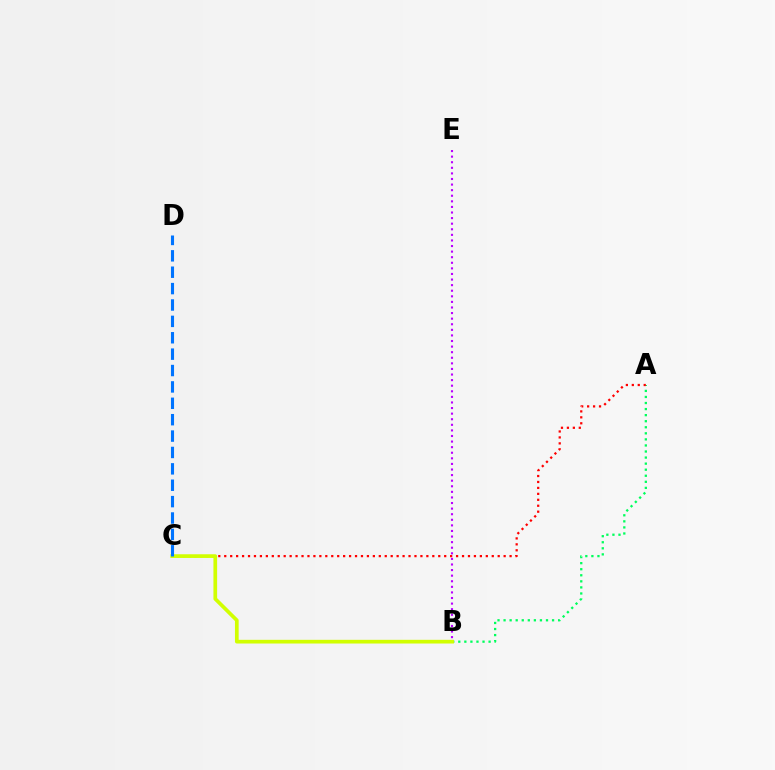{('A', 'B'): [{'color': '#00ff5c', 'line_style': 'dotted', 'thickness': 1.65}], ('B', 'E'): [{'color': '#b900ff', 'line_style': 'dotted', 'thickness': 1.52}], ('A', 'C'): [{'color': '#ff0000', 'line_style': 'dotted', 'thickness': 1.62}], ('B', 'C'): [{'color': '#d1ff00', 'line_style': 'solid', 'thickness': 2.66}], ('C', 'D'): [{'color': '#0074ff', 'line_style': 'dashed', 'thickness': 2.23}]}